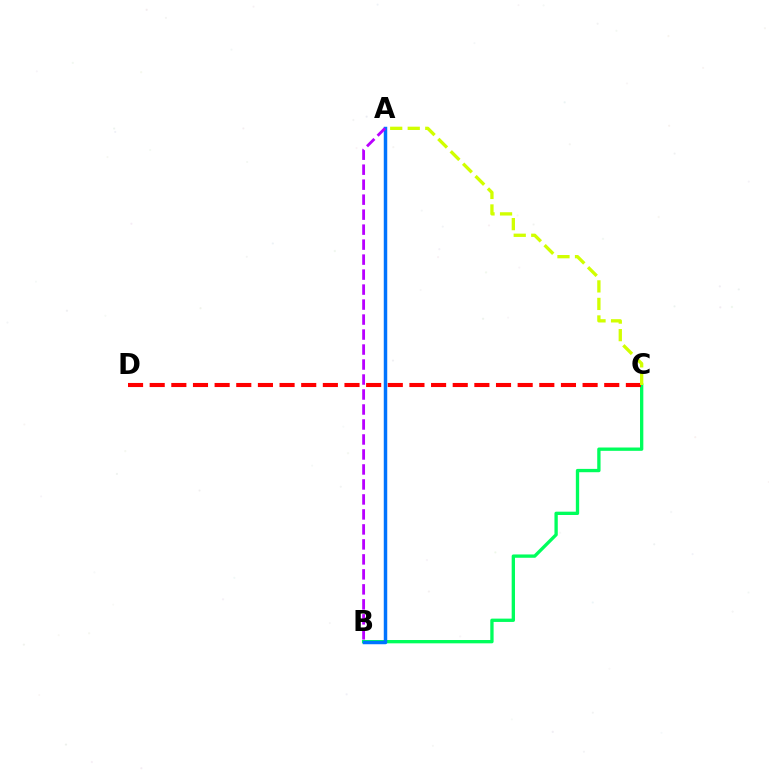{('B', 'C'): [{'color': '#00ff5c', 'line_style': 'solid', 'thickness': 2.39}], ('C', 'D'): [{'color': '#ff0000', 'line_style': 'dashed', 'thickness': 2.94}], ('A', 'B'): [{'color': '#0074ff', 'line_style': 'solid', 'thickness': 2.5}, {'color': '#b900ff', 'line_style': 'dashed', 'thickness': 2.04}], ('A', 'C'): [{'color': '#d1ff00', 'line_style': 'dashed', 'thickness': 2.38}]}